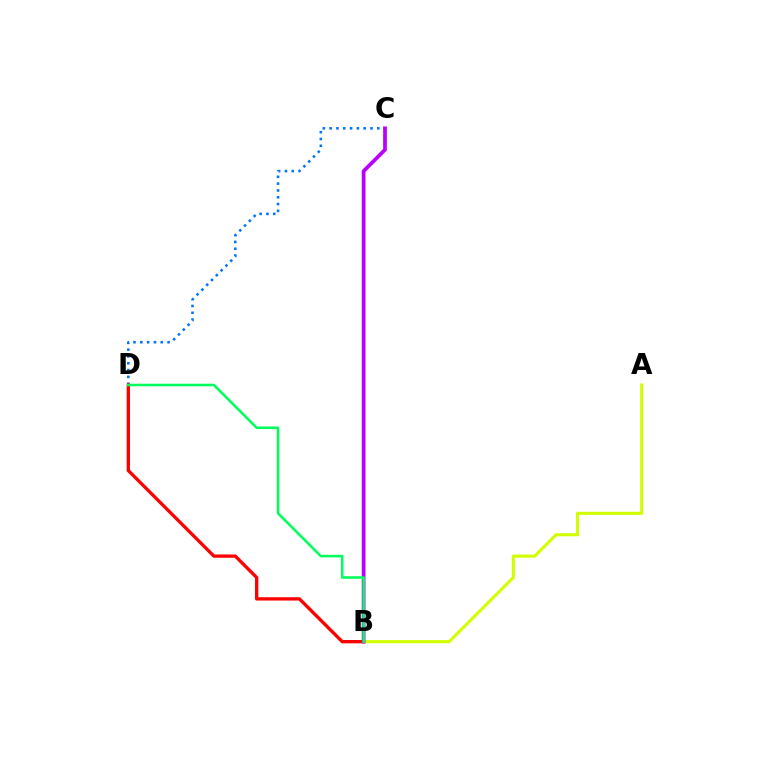{('C', 'D'): [{'color': '#0074ff', 'line_style': 'dotted', 'thickness': 1.85}], ('B', 'D'): [{'color': '#ff0000', 'line_style': 'solid', 'thickness': 2.39}, {'color': '#00ff5c', 'line_style': 'solid', 'thickness': 1.84}], ('A', 'B'): [{'color': '#d1ff00', 'line_style': 'solid', 'thickness': 2.22}], ('B', 'C'): [{'color': '#b900ff', 'line_style': 'solid', 'thickness': 2.69}]}